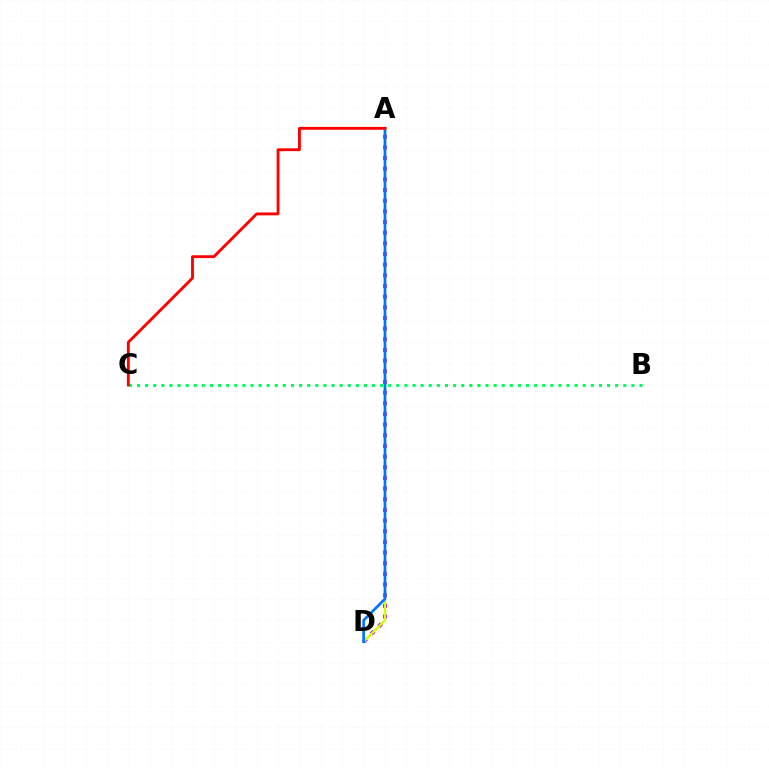{('B', 'C'): [{'color': '#00ff5c', 'line_style': 'dotted', 'thickness': 2.2}], ('A', 'D'): [{'color': '#b900ff', 'line_style': 'dotted', 'thickness': 2.9}, {'color': '#d1ff00', 'line_style': 'solid', 'thickness': 1.74}, {'color': '#0074ff', 'line_style': 'solid', 'thickness': 1.93}], ('A', 'C'): [{'color': '#ff0000', 'line_style': 'solid', 'thickness': 2.06}]}